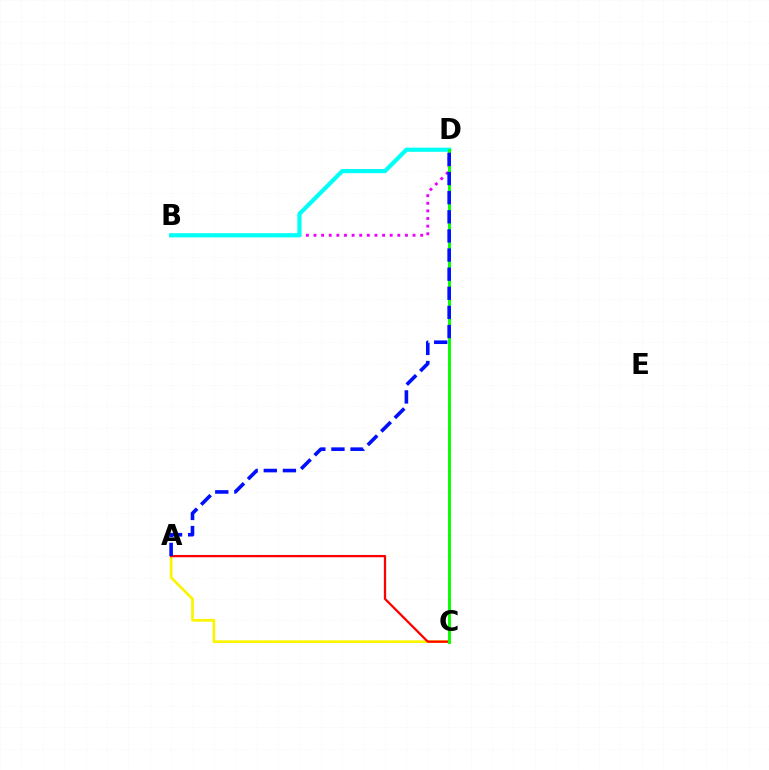{('A', 'C'): [{'color': '#fcf500', 'line_style': 'solid', 'thickness': 1.93}, {'color': '#ff0000', 'line_style': 'solid', 'thickness': 1.65}], ('B', 'D'): [{'color': '#ee00ff', 'line_style': 'dotted', 'thickness': 2.07}, {'color': '#00fff6', 'line_style': 'solid', 'thickness': 3.0}], ('C', 'D'): [{'color': '#08ff00', 'line_style': 'solid', 'thickness': 2.11}], ('A', 'D'): [{'color': '#0010ff', 'line_style': 'dashed', 'thickness': 2.6}]}